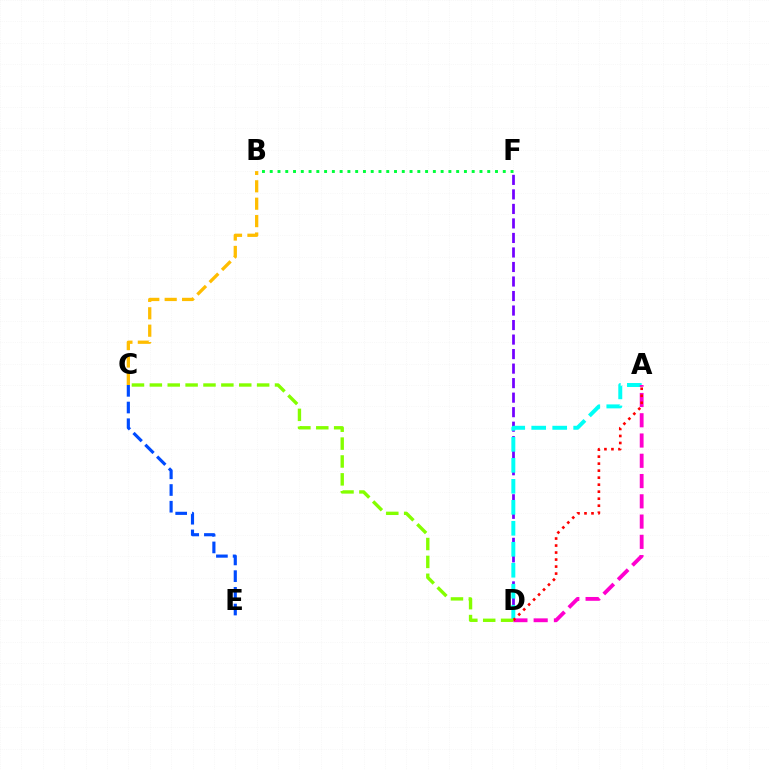{('D', 'F'): [{'color': '#7200ff', 'line_style': 'dashed', 'thickness': 1.97}], ('B', 'C'): [{'color': '#ffbd00', 'line_style': 'dashed', 'thickness': 2.36}], ('A', 'D'): [{'color': '#00fff6', 'line_style': 'dashed', 'thickness': 2.85}, {'color': '#ff00cf', 'line_style': 'dashed', 'thickness': 2.75}, {'color': '#ff0000', 'line_style': 'dotted', 'thickness': 1.9}], ('B', 'F'): [{'color': '#00ff39', 'line_style': 'dotted', 'thickness': 2.11}], ('C', 'D'): [{'color': '#84ff00', 'line_style': 'dashed', 'thickness': 2.43}], ('C', 'E'): [{'color': '#004bff', 'line_style': 'dashed', 'thickness': 2.27}]}